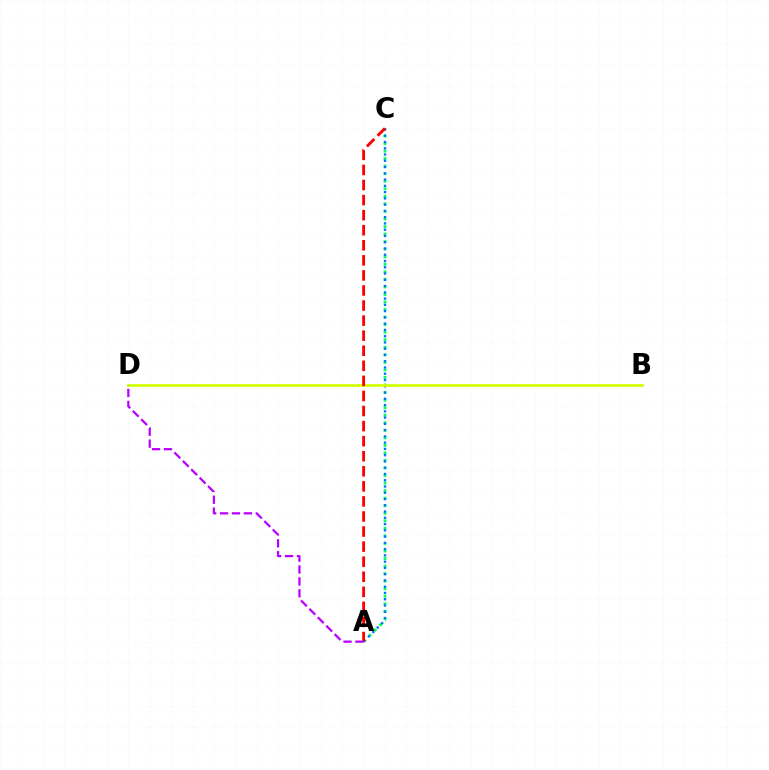{('A', 'C'): [{'color': '#00ff5c', 'line_style': 'dotted', 'thickness': 2.05}, {'color': '#0074ff', 'line_style': 'dotted', 'thickness': 1.7}, {'color': '#ff0000', 'line_style': 'dashed', 'thickness': 2.05}], ('B', 'D'): [{'color': '#d1ff00', 'line_style': 'solid', 'thickness': 1.96}], ('A', 'D'): [{'color': '#b900ff', 'line_style': 'dashed', 'thickness': 1.62}]}